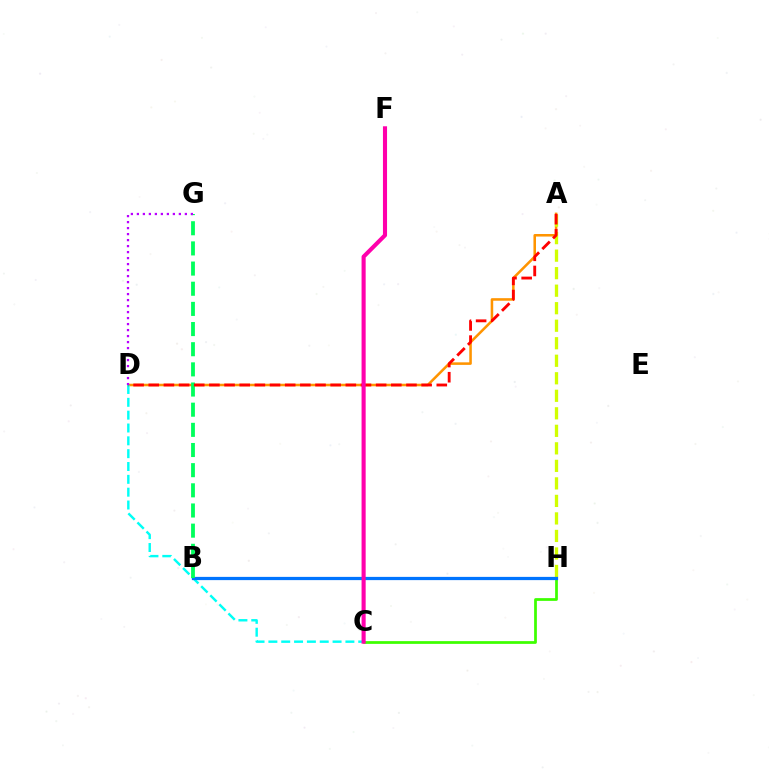{('A', 'D'): [{'color': '#ff9400', 'line_style': 'solid', 'thickness': 1.83}, {'color': '#ff0000', 'line_style': 'dashed', 'thickness': 2.06}], ('C', 'D'): [{'color': '#00fff6', 'line_style': 'dashed', 'thickness': 1.74}], ('C', 'H'): [{'color': '#3dff00', 'line_style': 'solid', 'thickness': 1.97}], ('B', 'H'): [{'color': '#2500ff', 'line_style': 'solid', 'thickness': 2.07}, {'color': '#0074ff', 'line_style': 'solid', 'thickness': 2.33}], ('A', 'H'): [{'color': '#d1ff00', 'line_style': 'dashed', 'thickness': 2.38}], ('B', 'G'): [{'color': '#00ff5c', 'line_style': 'dashed', 'thickness': 2.74}], ('C', 'F'): [{'color': '#ff00ac', 'line_style': 'solid', 'thickness': 2.95}], ('D', 'G'): [{'color': '#b900ff', 'line_style': 'dotted', 'thickness': 1.63}]}